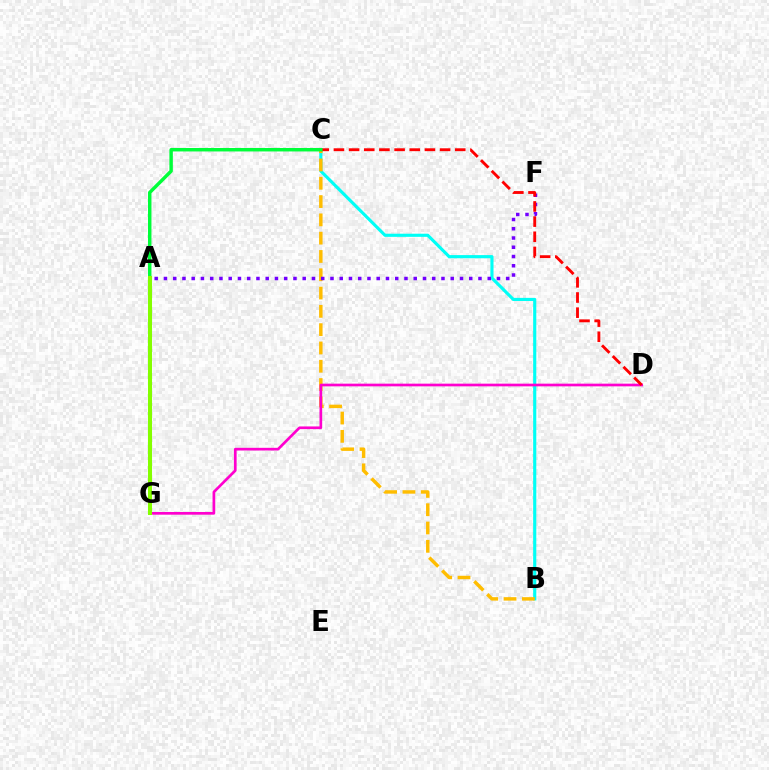{('B', 'C'): [{'color': '#00fff6', 'line_style': 'solid', 'thickness': 2.26}, {'color': '#ffbd00', 'line_style': 'dashed', 'thickness': 2.49}], ('A', 'F'): [{'color': '#7200ff', 'line_style': 'dotted', 'thickness': 2.51}], ('A', 'G'): [{'color': '#004bff', 'line_style': 'solid', 'thickness': 2.75}, {'color': '#84ff00', 'line_style': 'solid', 'thickness': 2.91}], ('D', 'G'): [{'color': '#ff00cf', 'line_style': 'solid', 'thickness': 1.94}], ('C', 'D'): [{'color': '#ff0000', 'line_style': 'dashed', 'thickness': 2.06}], ('A', 'C'): [{'color': '#00ff39', 'line_style': 'solid', 'thickness': 2.49}]}